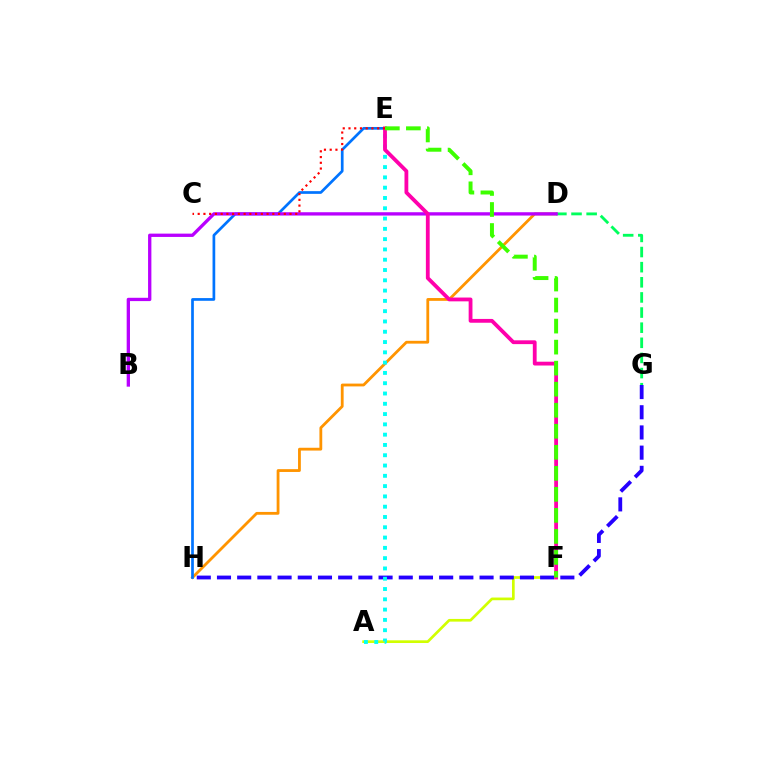{('D', 'H'): [{'color': '#ff9400', 'line_style': 'solid', 'thickness': 2.02}], ('D', 'G'): [{'color': '#00ff5c', 'line_style': 'dashed', 'thickness': 2.06}], ('A', 'F'): [{'color': '#d1ff00', 'line_style': 'solid', 'thickness': 1.94}], ('E', 'H'): [{'color': '#0074ff', 'line_style': 'solid', 'thickness': 1.95}], ('G', 'H'): [{'color': '#2500ff', 'line_style': 'dashed', 'thickness': 2.74}], ('B', 'D'): [{'color': '#b900ff', 'line_style': 'solid', 'thickness': 2.38}], ('A', 'E'): [{'color': '#00fff6', 'line_style': 'dotted', 'thickness': 2.8}], ('E', 'F'): [{'color': '#ff00ac', 'line_style': 'solid', 'thickness': 2.74}, {'color': '#3dff00', 'line_style': 'dashed', 'thickness': 2.86}], ('C', 'E'): [{'color': '#ff0000', 'line_style': 'dotted', 'thickness': 1.56}]}